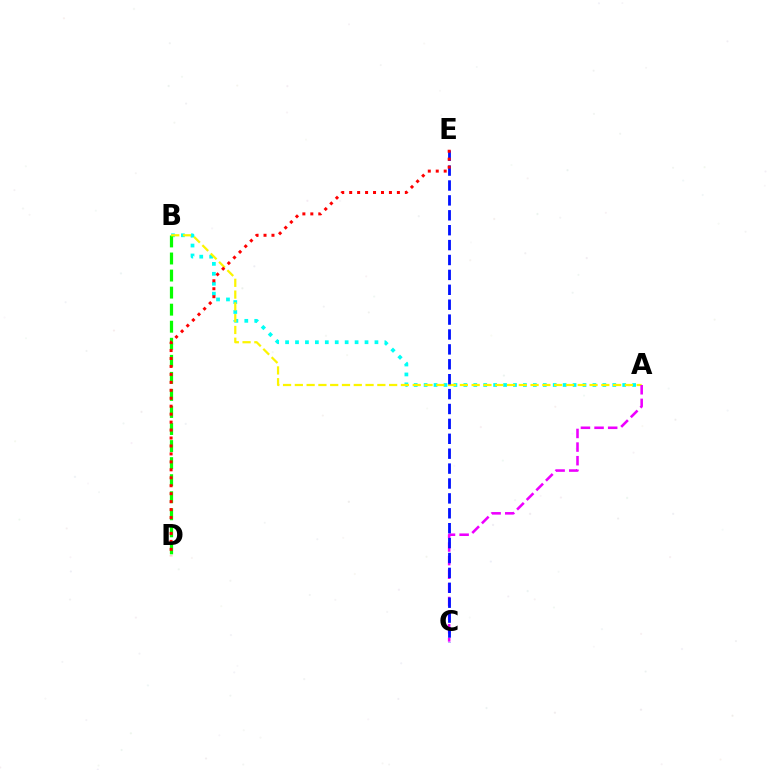{('A', 'B'): [{'color': '#00fff6', 'line_style': 'dotted', 'thickness': 2.7}, {'color': '#fcf500', 'line_style': 'dashed', 'thickness': 1.6}], ('B', 'D'): [{'color': '#08ff00', 'line_style': 'dashed', 'thickness': 2.32}], ('A', 'C'): [{'color': '#ee00ff', 'line_style': 'dashed', 'thickness': 1.85}], ('C', 'E'): [{'color': '#0010ff', 'line_style': 'dashed', 'thickness': 2.02}], ('D', 'E'): [{'color': '#ff0000', 'line_style': 'dotted', 'thickness': 2.16}]}